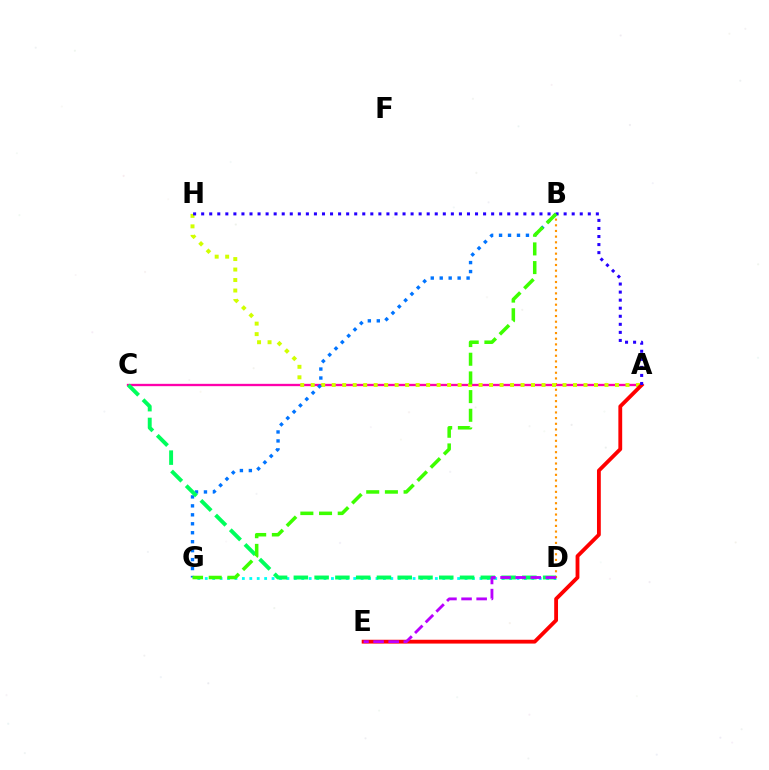{('A', 'C'): [{'color': '#ff00ac', 'line_style': 'solid', 'thickness': 1.68}], ('D', 'G'): [{'color': '#00fff6', 'line_style': 'dotted', 'thickness': 2.02}], ('B', 'D'): [{'color': '#ff9400', 'line_style': 'dotted', 'thickness': 1.54}], ('A', 'H'): [{'color': '#d1ff00', 'line_style': 'dotted', 'thickness': 2.85}, {'color': '#2500ff', 'line_style': 'dotted', 'thickness': 2.19}], ('B', 'G'): [{'color': '#0074ff', 'line_style': 'dotted', 'thickness': 2.43}, {'color': '#3dff00', 'line_style': 'dashed', 'thickness': 2.54}], ('C', 'D'): [{'color': '#00ff5c', 'line_style': 'dashed', 'thickness': 2.82}], ('A', 'E'): [{'color': '#ff0000', 'line_style': 'solid', 'thickness': 2.75}], ('D', 'E'): [{'color': '#b900ff', 'line_style': 'dashed', 'thickness': 2.05}]}